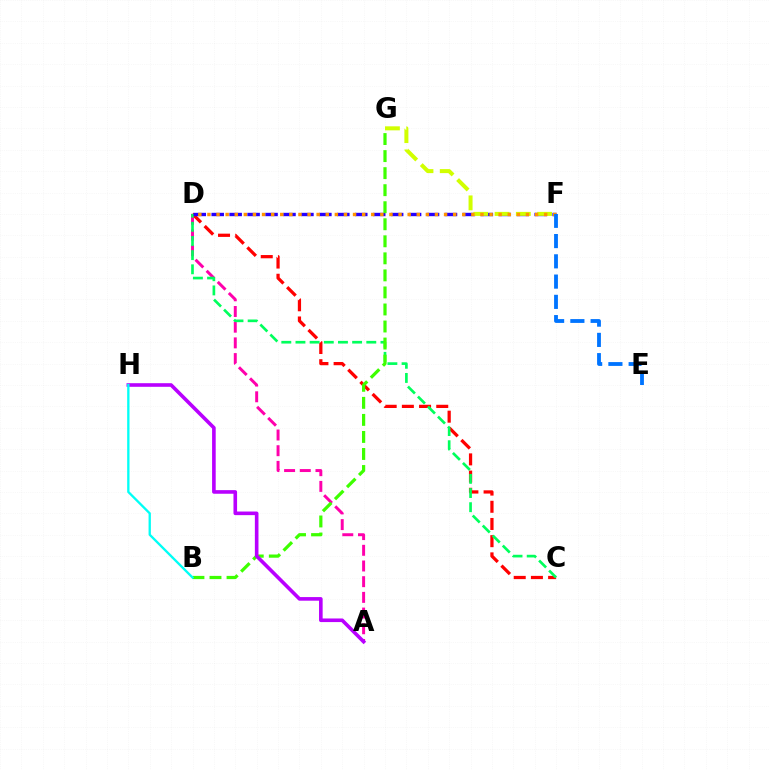{('A', 'D'): [{'color': '#ff00ac', 'line_style': 'dashed', 'thickness': 2.13}], ('C', 'D'): [{'color': '#ff0000', 'line_style': 'dashed', 'thickness': 2.34}, {'color': '#00ff5c', 'line_style': 'dashed', 'thickness': 1.92}], ('D', 'F'): [{'color': '#2500ff', 'line_style': 'dashed', 'thickness': 2.44}, {'color': '#ff9400', 'line_style': 'dotted', 'thickness': 2.47}], ('B', 'G'): [{'color': '#3dff00', 'line_style': 'dashed', 'thickness': 2.31}], ('F', 'G'): [{'color': '#d1ff00', 'line_style': 'dashed', 'thickness': 2.89}], ('A', 'H'): [{'color': '#b900ff', 'line_style': 'solid', 'thickness': 2.6}], ('E', 'F'): [{'color': '#0074ff', 'line_style': 'dashed', 'thickness': 2.75}], ('B', 'H'): [{'color': '#00fff6', 'line_style': 'solid', 'thickness': 1.67}]}